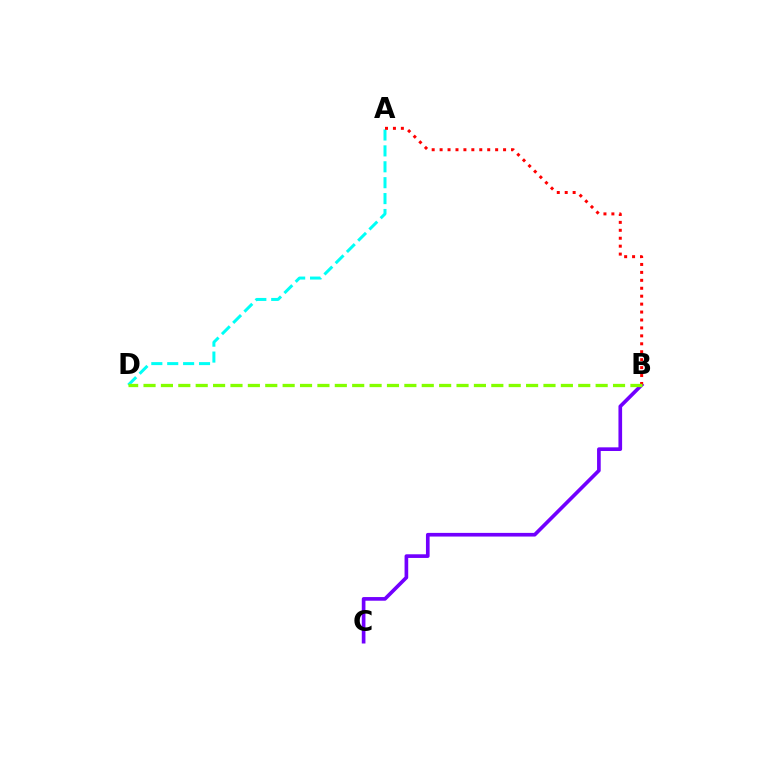{('B', 'C'): [{'color': '#7200ff', 'line_style': 'solid', 'thickness': 2.64}], ('A', 'D'): [{'color': '#00fff6', 'line_style': 'dashed', 'thickness': 2.16}], ('A', 'B'): [{'color': '#ff0000', 'line_style': 'dotted', 'thickness': 2.16}], ('B', 'D'): [{'color': '#84ff00', 'line_style': 'dashed', 'thickness': 2.36}]}